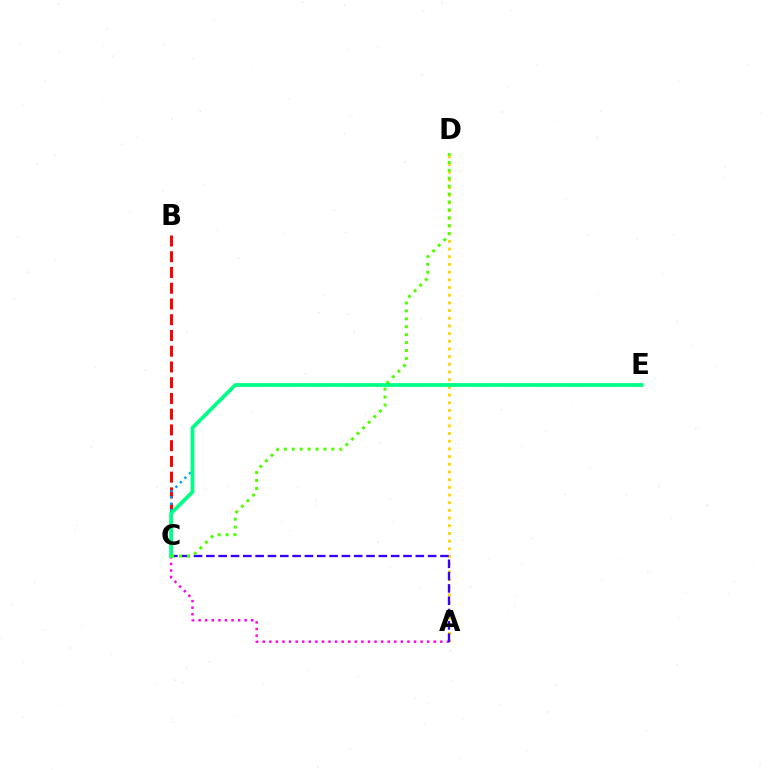{('A', 'D'): [{'color': '#ffd500', 'line_style': 'dotted', 'thickness': 2.09}], ('A', 'C'): [{'color': '#ff00ed', 'line_style': 'dotted', 'thickness': 1.79}, {'color': '#3700ff', 'line_style': 'dashed', 'thickness': 1.67}], ('B', 'C'): [{'color': '#ff0000', 'line_style': 'dashed', 'thickness': 2.14}], ('C', 'E'): [{'color': '#009eff', 'line_style': 'dotted', 'thickness': 1.74}, {'color': '#00ff86', 'line_style': 'solid', 'thickness': 2.71}], ('C', 'D'): [{'color': '#4fff00', 'line_style': 'dotted', 'thickness': 2.15}]}